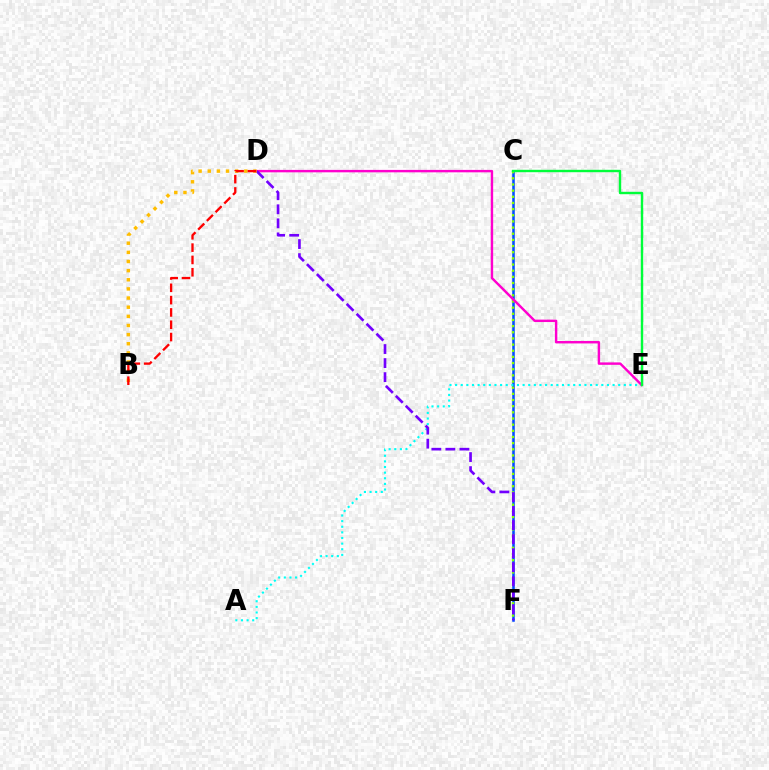{('C', 'F'): [{'color': '#004bff', 'line_style': 'solid', 'thickness': 1.83}, {'color': '#84ff00', 'line_style': 'dotted', 'thickness': 1.67}], ('A', 'E'): [{'color': '#00fff6', 'line_style': 'dotted', 'thickness': 1.53}], ('D', 'E'): [{'color': '#ff00cf', 'line_style': 'solid', 'thickness': 1.74}], ('C', 'E'): [{'color': '#00ff39', 'line_style': 'solid', 'thickness': 1.73}], ('D', 'F'): [{'color': '#7200ff', 'line_style': 'dashed', 'thickness': 1.91}], ('B', 'D'): [{'color': '#ffbd00', 'line_style': 'dotted', 'thickness': 2.48}, {'color': '#ff0000', 'line_style': 'dashed', 'thickness': 1.67}]}